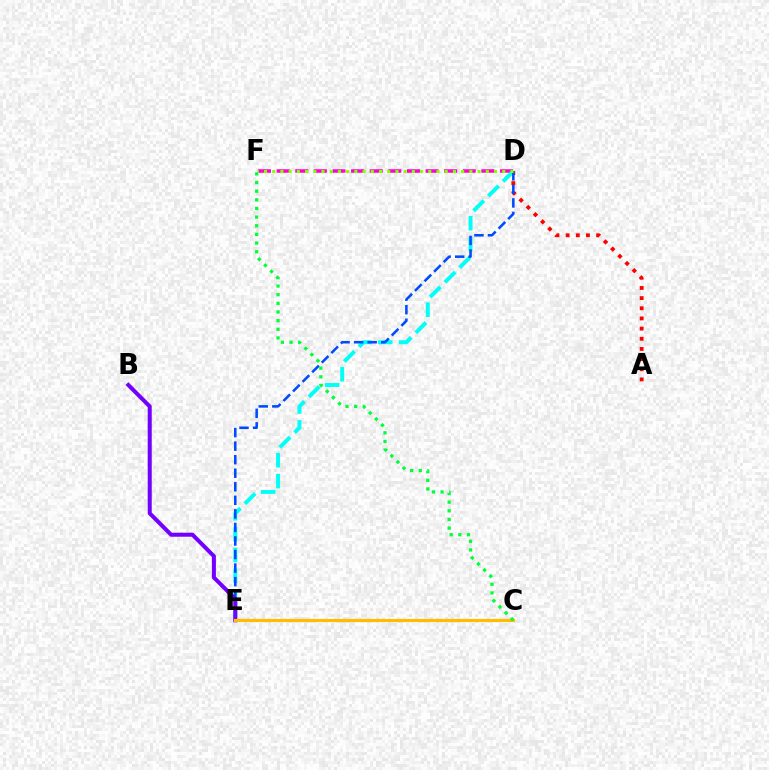{('A', 'D'): [{'color': '#ff0000', 'line_style': 'dotted', 'thickness': 2.76}], ('D', 'F'): [{'color': '#ff00cf', 'line_style': 'dashed', 'thickness': 2.53}, {'color': '#84ff00', 'line_style': 'dotted', 'thickness': 2.23}], ('D', 'E'): [{'color': '#00fff6', 'line_style': 'dashed', 'thickness': 2.83}, {'color': '#004bff', 'line_style': 'dashed', 'thickness': 1.84}], ('B', 'E'): [{'color': '#7200ff', 'line_style': 'solid', 'thickness': 2.89}], ('C', 'E'): [{'color': '#ffbd00', 'line_style': 'solid', 'thickness': 2.28}], ('C', 'F'): [{'color': '#00ff39', 'line_style': 'dotted', 'thickness': 2.35}]}